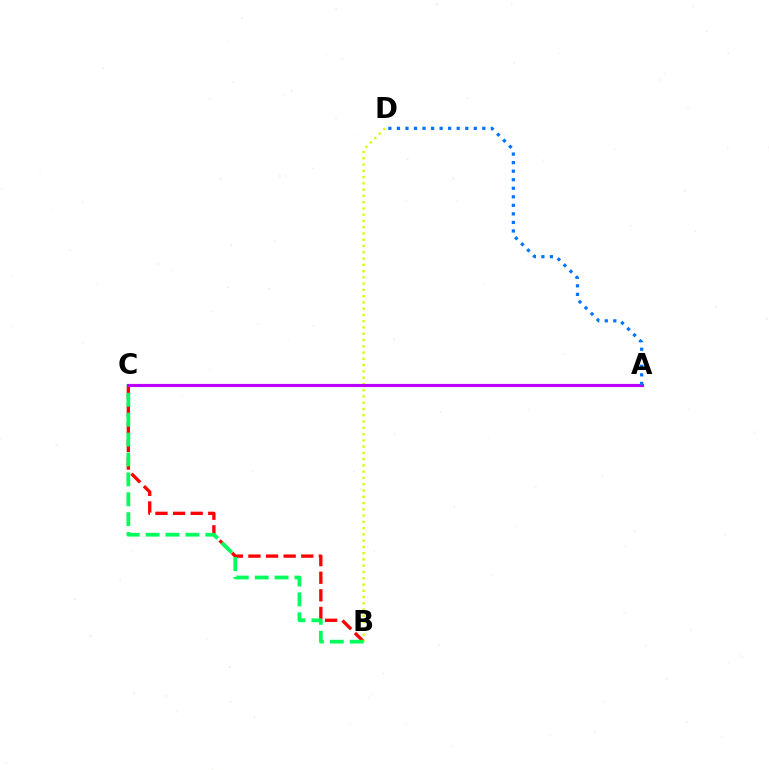{('B', 'C'): [{'color': '#ff0000', 'line_style': 'dashed', 'thickness': 2.39}, {'color': '#00ff5c', 'line_style': 'dashed', 'thickness': 2.7}], ('B', 'D'): [{'color': '#d1ff00', 'line_style': 'dotted', 'thickness': 1.7}], ('A', 'C'): [{'color': '#b900ff', 'line_style': 'solid', 'thickness': 2.27}], ('A', 'D'): [{'color': '#0074ff', 'line_style': 'dotted', 'thickness': 2.32}]}